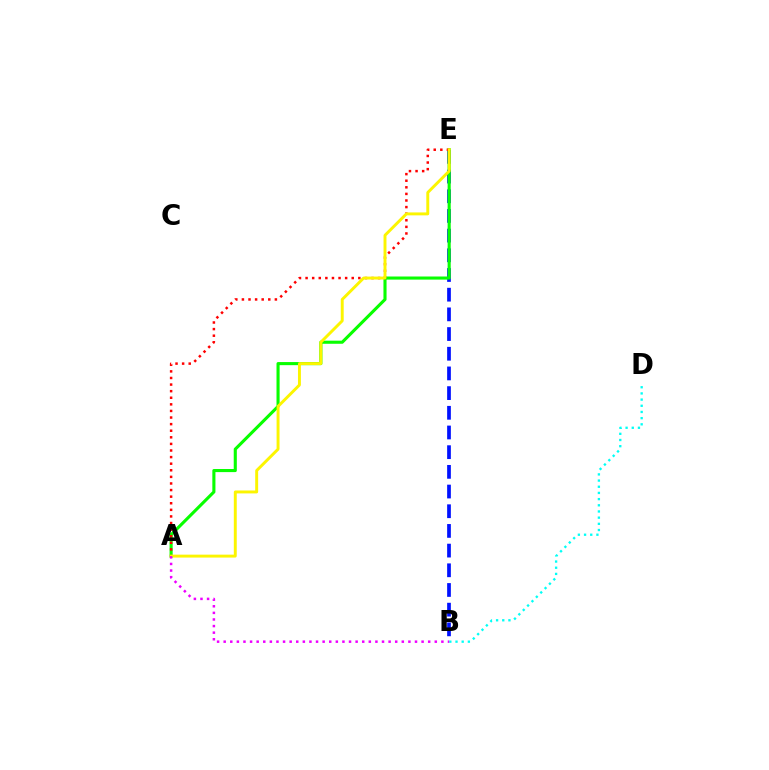{('B', 'E'): [{'color': '#0010ff', 'line_style': 'dashed', 'thickness': 2.67}], ('B', 'D'): [{'color': '#00fff6', 'line_style': 'dotted', 'thickness': 1.68}], ('A', 'E'): [{'color': '#08ff00', 'line_style': 'solid', 'thickness': 2.23}, {'color': '#ff0000', 'line_style': 'dotted', 'thickness': 1.79}, {'color': '#fcf500', 'line_style': 'solid', 'thickness': 2.11}], ('A', 'B'): [{'color': '#ee00ff', 'line_style': 'dotted', 'thickness': 1.79}]}